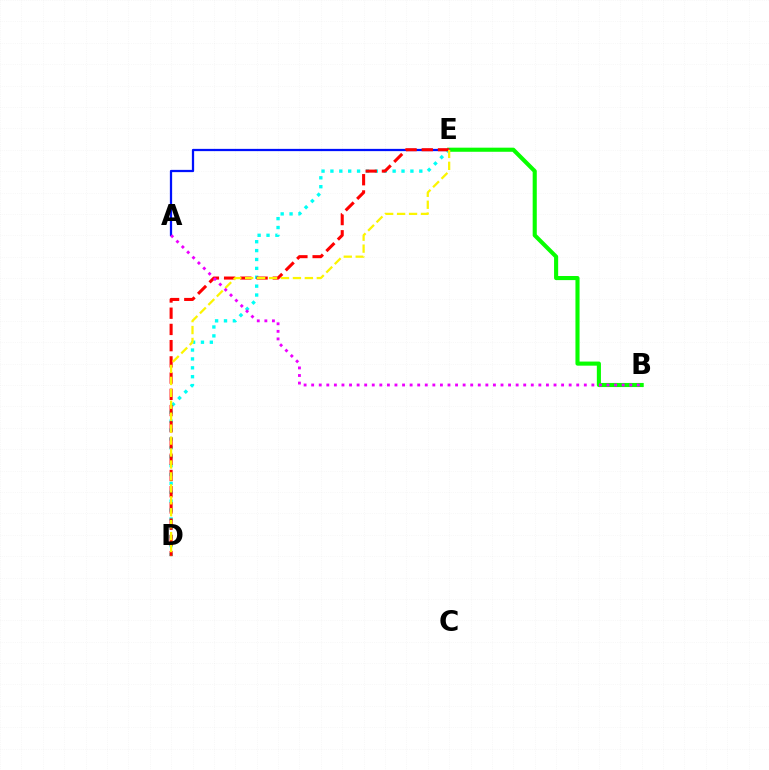{('B', 'E'): [{'color': '#08ff00', 'line_style': 'solid', 'thickness': 2.95}], ('A', 'E'): [{'color': '#0010ff', 'line_style': 'solid', 'thickness': 1.63}], ('D', 'E'): [{'color': '#00fff6', 'line_style': 'dotted', 'thickness': 2.41}, {'color': '#ff0000', 'line_style': 'dashed', 'thickness': 2.2}, {'color': '#fcf500', 'line_style': 'dashed', 'thickness': 1.62}], ('A', 'B'): [{'color': '#ee00ff', 'line_style': 'dotted', 'thickness': 2.06}]}